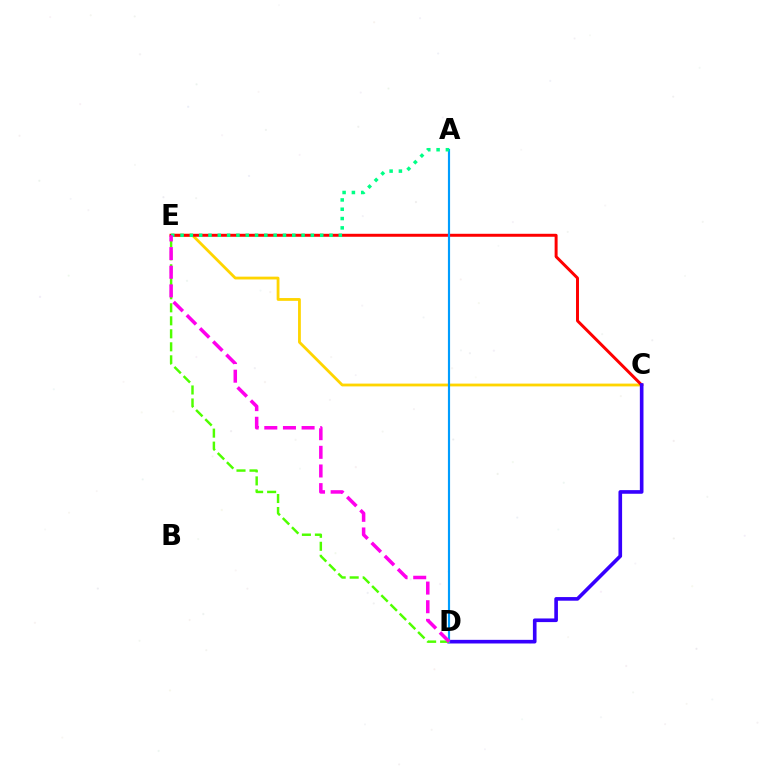{('C', 'E'): [{'color': '#ffd500', 'line_style': 'solid', 'thickness': 2.02}, {'color': '#ff0000', 'line_style': 'solid', 'thickness': 2.14}], ('C', 'D'): [{'color': '#3700ff', 'line_style': 'solid', 'thickness': 2.62}], ('A', 'D'): [{'color': '#009eff', 'line_style': 'solid', 'thickness': 1.56}], ('A', 'E'): [{'color': '#00ff86', 'line_style': 'dotted', 'thickness': 2.53}], ('D', 'E'): [{'color': '#4fff00', 'line_style': 'dashed', 'thickness': 1.77}, {'color': '#ff00ed', 'line_style': 'dashed', 'thickness': 2.53}]}